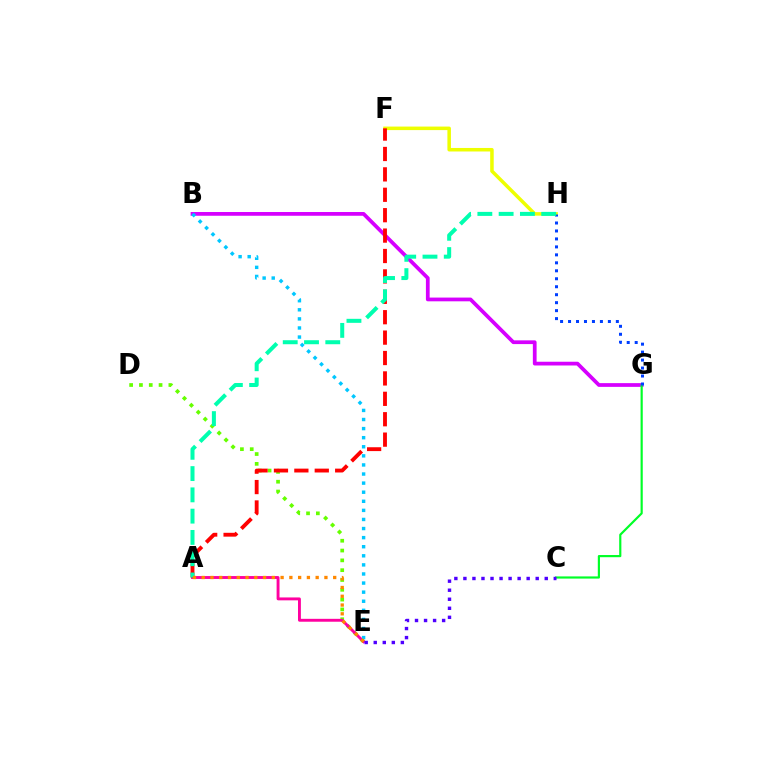{('D', 'E'): [{'color': '#66ff00', 'line_style': 'dotted', 'thickness': 2.67}], ('B', 'G'): [{'color': '#d600ff', 'line_style': 'solid', 'thickness': 2.7}], ('C', 'G'): [{'color': '#00ff27', 'line_style': 'solid', 'thickness': 1.57}], ('F', 'H'): [{'color': '#eeff00', 'line_style': 'solid', 'thickness': 2.54}], ('A', 'E'): [{'color': '#ff00a0', 'line_style': 'solid', 'thickness': 2.09}, {'color': '#ff8800', 'line_style': 'dotted', 'thickness': 2.38}], ('A', 'F'): [{'color': '#ff0000', 'line_style': 'dashed', 'thickness': 2.77}], ('B', 'E'): [{'color': '#00c7ff', 'line_style': 'dotted', 'thickness': 2.47}], ('C', 'E'): [{'color': '#4f00ff', 'line_style': 'dotted', 'thickness': 2.46}], ('G', 'H'): [{'color': '#003fff', 'line_style': 'dotted', 'thickness': 2.16}], ('A', 'H'): [{'color': '#00ffaf', 'line_style': 'dashed', 'thickness': 2.89}]}